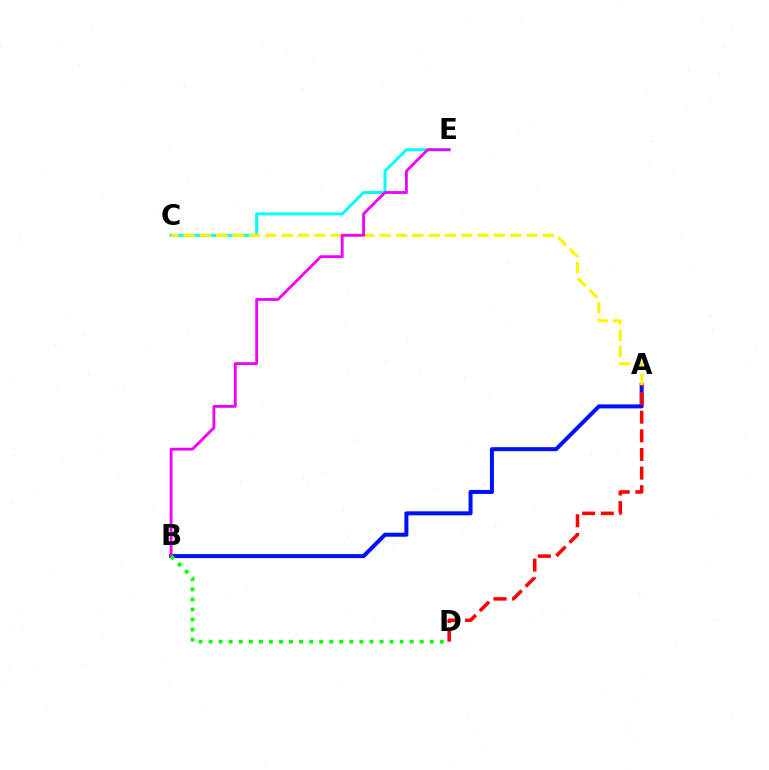{('A', 'B'): [{'color': '#0010ff', 'line_style': 'solid', 'thickness': 2.89}], ('C', 'E'): [{'color': '#00fff6', 'line_style': 'solid', 'thickness': 2.14}], ('A', 'C'): [{'color': '#fcf500', 'line_style': 'dashed', 'thickness': 2.22}], ('A', 'D'): [{'color': '#ff0000', 'line_style': 'dashed', 'thickness': 2.53}], ('B', 'E'): [{'color': '#ee00ff', 'line_style': 'solid', 'thickness': 2.04}], ('B', 'D'): [{'color': '#08ff00', 'line_style': 'dotted', 'thickness': 2.73}]}